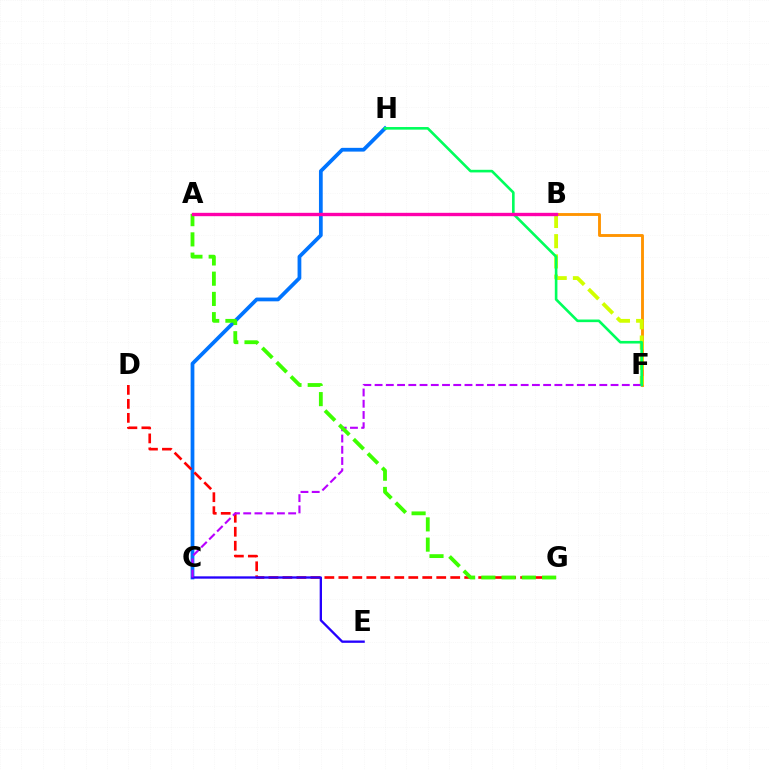{('C', 'H'): [{'color': '#0074ff', 'line_style': 'solid', 'thickness': 2.7}], ('D', 'G'): [{'color': '#ff0000', 'line_style': 'dashed', 'thickness': 1.9}], ('B', 'F'): [{'color': '#ff9400', 'line_style': 'solid', 'thickness': 2.07}, {'color': '#d1ff00', 'line_style': 'dashed', 'thickness': 2.75}], ('C', 'E'): [{'color': '#2500ff', 'line_style': 'solid', 'thickness': 1.67}], ('A', 'B'): [{'color': '#00fff6', 'line_style': 'dotted', 'thickness': 1.9}, {'color': '#ff00ac', 'line_style': 'solid', 'thickness': 2.42}], ('C', 'F'): [{'color': '#b900ff', 'line_style': 'dashed', 'thickness': 1.53}], ('F', 'H'): [{'color': '#00ff5c', 'line_style': 'solid', 'thickness': 1.89}], ('A', 'G'): [{'color': '#3dff00', 'line_style': 'dashed', 'thickness': 2.75}]}